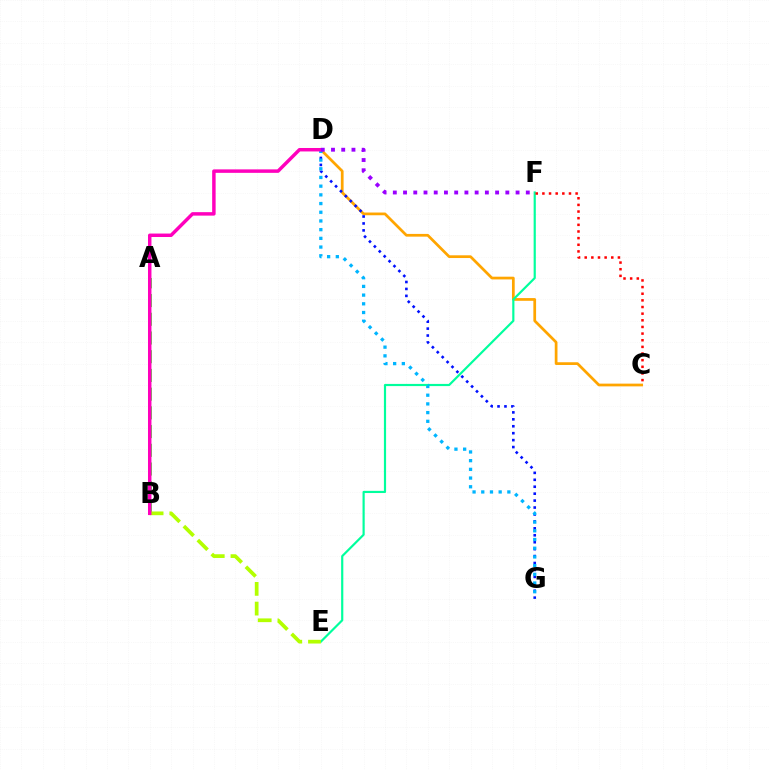{('C', 'D'): [{'color': '#ffa500', 'line_style': 'solid', 'thickness': 1.97}], ('A', 'B'): [{'color': '#08ff00', 'line_style': 'dashed', 'thickness': 2.54}], ('E', 'F'): [{'color': '#00ff9d', 'line_style': 'solid', 'thickness': 1.57}], ('D', 'G'): [{'color': '#0010ff', 'line_style': 'dotted', 'thickness': 1.88}, {'color': '#00b5ff', 'line_style': 'dotted', 'thickness': 2.36}], ('C', 'F'): [{'color': '#ff0000', 'line_style': 'dotted', 'thickness': 1.81}], ('B', 'E'): [{'color': '#b3ff00', 'line_style': 'dashed', 'thickness': 2.68}], ('B', 'D'): [{'color': '#ff00bd', 'line_style': 'solid', 'thickness': 2.49}], ('D', 'F'): [{'color': '#9b00ff', 'line_style': 'dotted', 'thickness': 2.78}]}